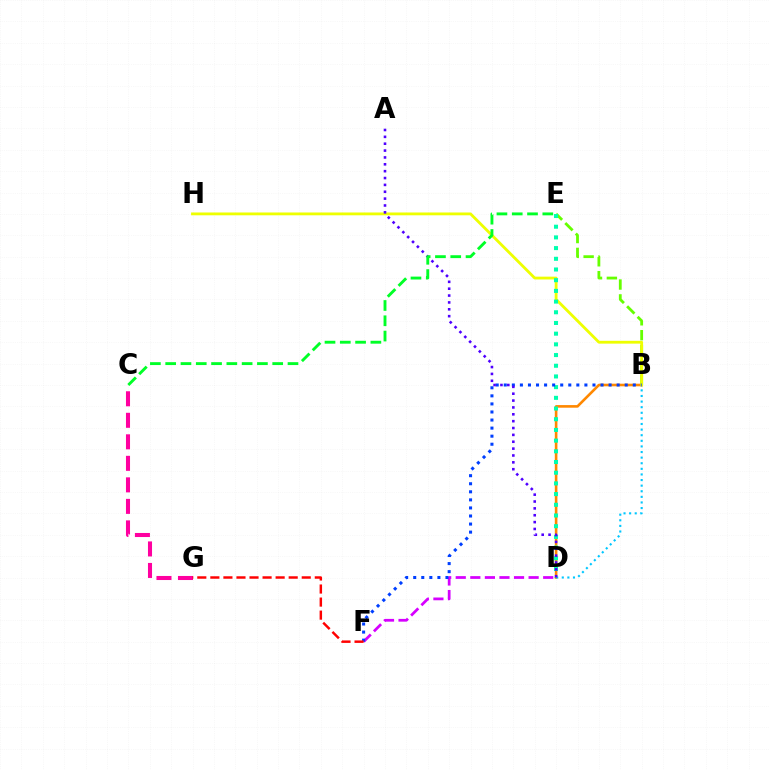{('B', 'D'): [{'color': '#ff8800', 'line_style': 'solid', 'thickness': 1.88}, {'color': '#00c7ff', 'line_style': 'dotted', 'thickness': 1.52}], ('B', 'E'): [{'color': '#66ff00', 'line_style': 'dashed', 'thickness': 2.02}], ('B', 'H'): [{'color': '#eeff00', 'line_style': 'solid', 'thickness': 2.03}], ('D', 'F'): [{'color': '#d600ff', 'line_style': 'dashed', 'thickness': 1.98}], ('D', 'E'): [{'color': '#00ffaf', 'line_style': 'dotted', 'thickness': 2.91}], ('B', 'F'): [{'color': '#003fff', 'line_style': 'dotted', 'thickness': 2.19}], ('C', 'G'): [{'color': '#ff00a0', 'line_style': 'dashed', 'thickness': 2.92}], ('A', 'D'): [{'color': '#4f00ff', 'line_style': 'dotted', 'thickness': 1.86}], ('F', 'G'): [{'color': '#ff0000', 'line_style': 'dashed', 'thickness': 1.77}], ('C', 'E'): [{'color': '#00ff27', 'line_style': 'dashed', 'thickness': 2.08}]}